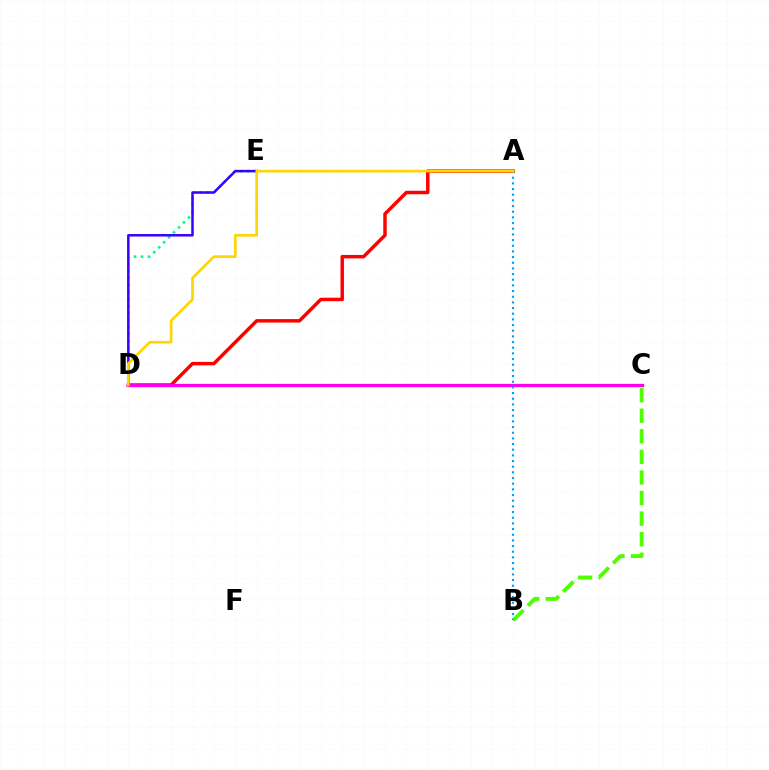{('B', 'C'): [{'color': '#4fff00', 'line_style': 'dashed', 'thickness': 2.8}], ('A', 'D'): [{'color': '#ff0000', 'line_style': 'solid', 'thickness': 2.5}, {'color': '#ffd500', 'line_style': 'solid', 'thickness': 1.93}], ('C', 'D'): [{'color': '#ff00ed', 'line_style': 'solid', 'thickness': 2.35}], ('A', 'B'): [{'color': '#009eff', 'line_style': 'dotted', 'thickness': 1.54}], ('D', 'E'): [{'color': '#00ff86', 'line_style': 'dotted', 'thickness': 1.91}, {'color': '#3700ff', 'line_style': 'solid', 'thickness': 1.8}]}